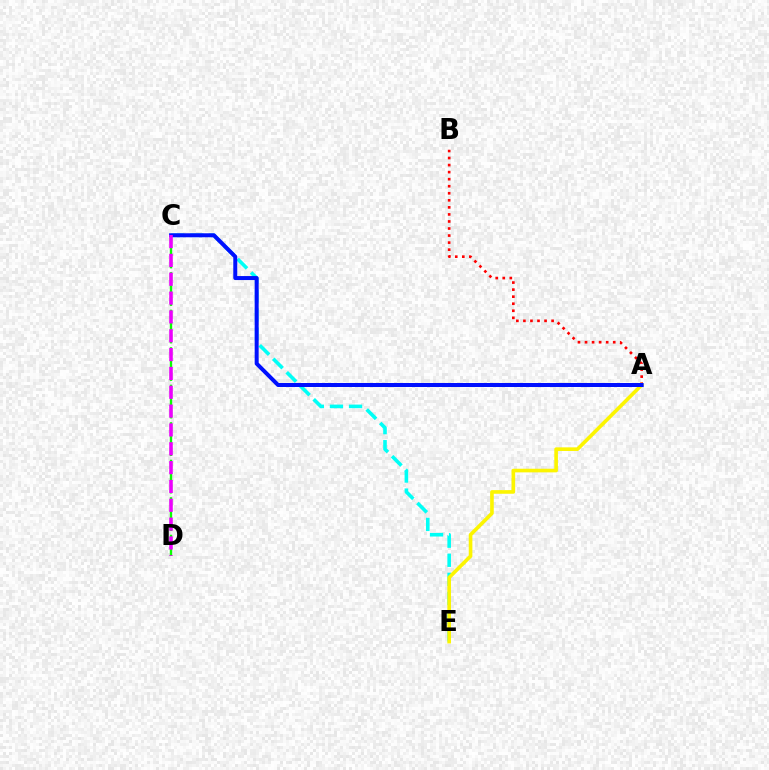{('A', 'B'): [{'color': '#ff0000', 'line_style': 'dotted', 'thickness': 1.91}], ('C', 'D'): [{'color': '#08ff00', 'line_style': 'dashed', 'thickness': 1.7}, {'color': '#ee00ff', 'line_style': 'dashed', 'thickness': 2.56}], ('C', 'E'): [{'color': '#00fff6', 'line_style': 'dashed', 'thickness': 2.59}], ('A', 'E'): [{'color': '#fcf500', 'line_style': 'solid', 'thickness': 2.61}], ('A', 'C'): [{'color': '#0010ff', 'line_style': 'solid', 'thickness': 2.88}]}